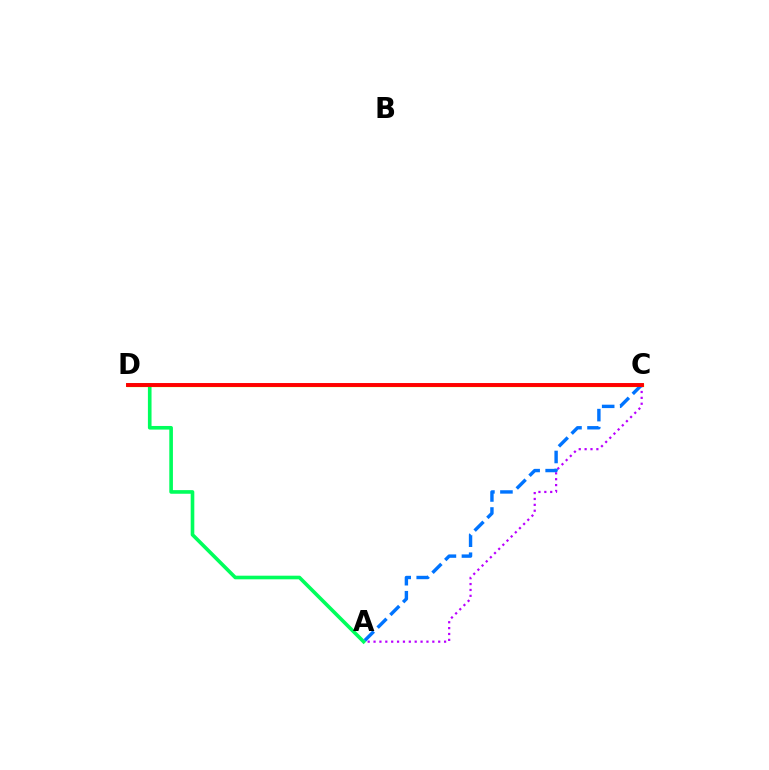{('C', 'D'): [{'color': '#d1ff00', 'line_style': 'solid', 'thickness': 2.4}, {'color': '#ff0000', 'line_style': 'solid', 'thickness': 2.82}], ('A', 'C'): [{'color': '#b900ff', 'line_style': 'dotted', 'thickness': 1.6}, {'color': '#0074ff', 'line_style': 'dashed', 'thickness': 2.45}], ('A', 'D'): [{'color': '#00ff5c', 'line_style': 'solid', 'thickness': 2.61}]}